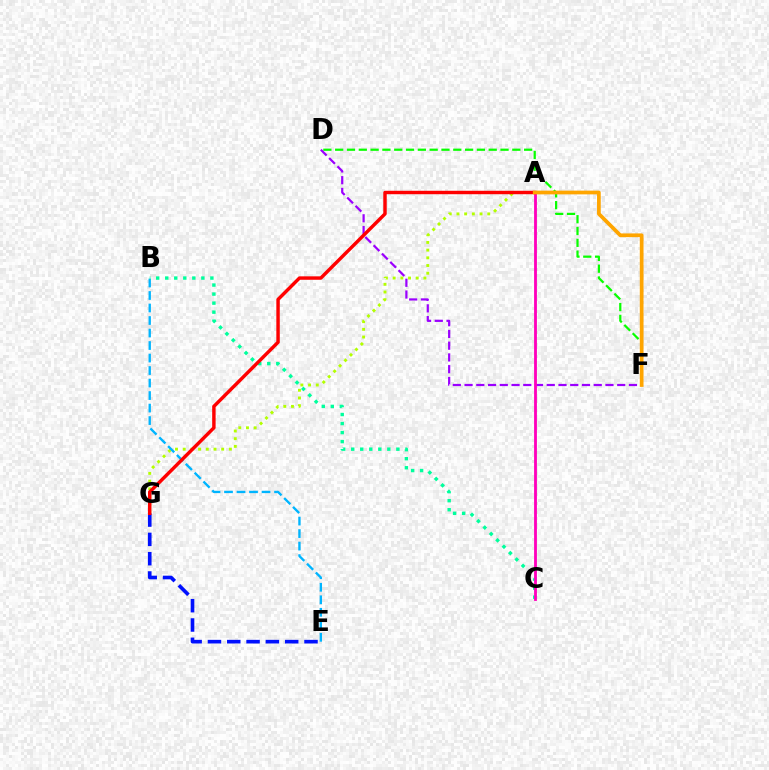{('D', 'F'): [{'color': '#08ff00', 'line_style': 'dashed', 'thickness': 1.6}, {'color': '#9b00ff', 'line_style': 'dashed', 'thickness': 1.6}], ('A', 'G'): [{'color': '#b3ff00', 'line_style': 'dotted', 'thickness': 2.09}, {'color': '#ff0000', 'line_style': 'solid', 'thickness': 2.47}], ('E', 'G'): [{'color': '#0010ff', 'line_style': 'dashed', 'thickness': 2.62}], ('B', 'E'): [{'color': '#00b5ff', 'line_style': 'dashed', 'thickness': 1.7}], ('B', 'C'): [{'color': '#00ff9d', 'line_style': 'dotted', 'thickness': 2.45}], ('A', 'C'): [{'color': '#ff00bd', 'line_style': 'solid', 'thickness': 2.03}], ('A', 'F'): [{'color': '#ffa500', 'line_style': 'solid', 'thickness': 2.69}]}